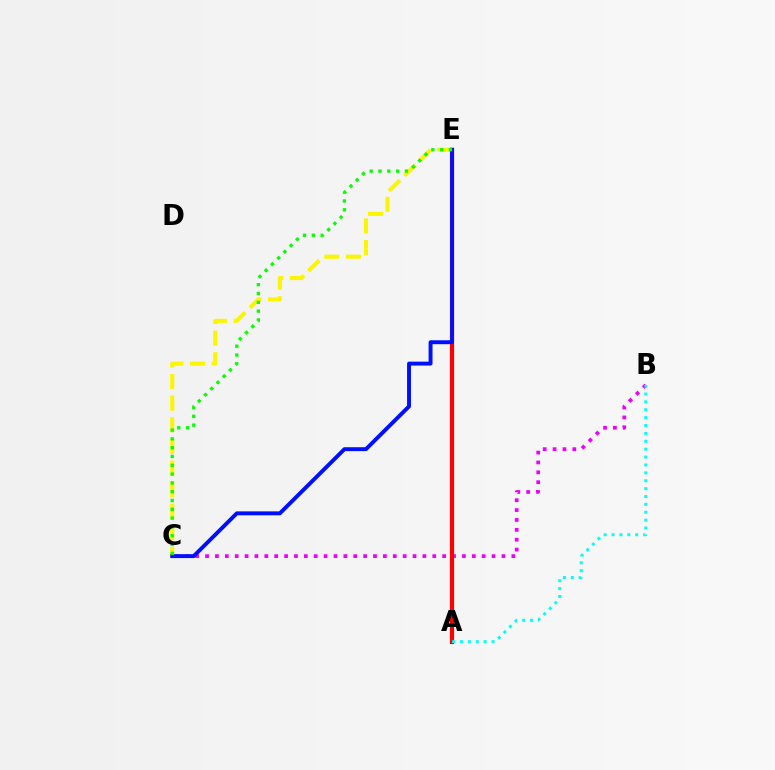{('C', 'E'): [{'color': '#fcf500', 'line_style': 'dashed', 'thickness': 2.94}, {'color': '#0010ff', 'line_style': 'solid', 'thickness': 2.83}, {'color': '#08ff00', 'line_style': 'dotted', 'thickness': 2.39}], ('B', 'C'): [{'color': '#ee00ff', 'line_style': 'dotted', 'thickness': 2.68}], ('A', 'E'): [{'color': '#ff0000', 'line_style': 'solid', 'thickness': 2.98}], ('A', 'B'): [{'color': '#00fff6', 'line_style': 'dotted', 'thickness': 2.14}]}